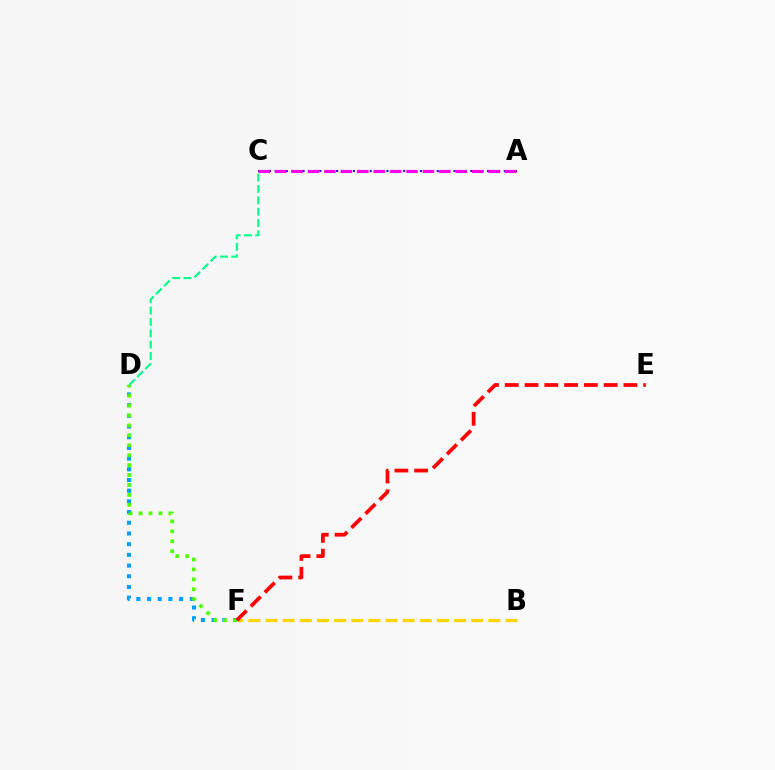{('A', 'C'): [{'color': '#3700ff', 'line_style': 'dotted', 'thickness': 1.52}, {'color': '#ff00ed', 'line_style': 'dashed', 'thickness': 2.23}], ('D', 'F'): [{'color': '#009eff', 'line_style': 'dotted', 'thickness': 2.91}, {'color': '#4fff00', 'line_style': 'dotted', 'thickness': 2.7}], ('C', 'D'): [{'color': '#00ff86', 'line_style': 'dashed', 'thickness': 1.54}], ('B', 'F'): [{'color': '#ffd500', 'line_style': 'dashed', 'thickness': 2.33}], ('E', 'F'): [{'color': '#ff0000', 'line_style': 'dashed', 'thickness': 2.69}]}